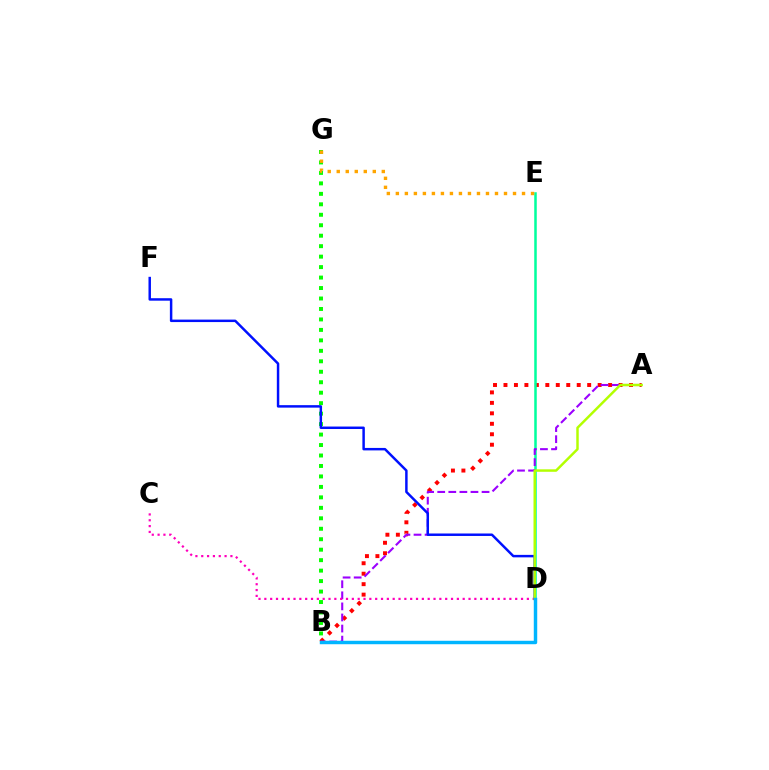{('A', 'B'): [{'color': '#ff0000', 'line_style': 'dotted', 'thickness': 2.84}, {'color': '#9b00ff', 'line_style': 'dashed', 'thickness': 1.51}], ('D', 'E'): [{'color': '#00ff9d', 'line_style': 'solid', 'thickness': 1.82}], ('B', 'G'): [{'color': '#08ff00', 'line_style': 'dotted', 'thickness': 2.84}], ('E', 'G'): [{'color': '#ffa500', 'line_style': 'dotted', 'thickness': 2.45}], ('C', 'D'): [{'color': '#ff00bd', 'line_style': 'dotted', 'thickness': 1.59}], ('D', 'F'): [{'color': '#0010ff', 'line_style': 'solid', 'thickness': 1.78}], ('A', 'D'): [{'color': '#b3ff00', 'line_style': 'solid', 'thickness': 1.78}], ('B', 'D'): [{'color': '#00b5ff', 'line_style': 'solid', 'thickness': 2.48}]}